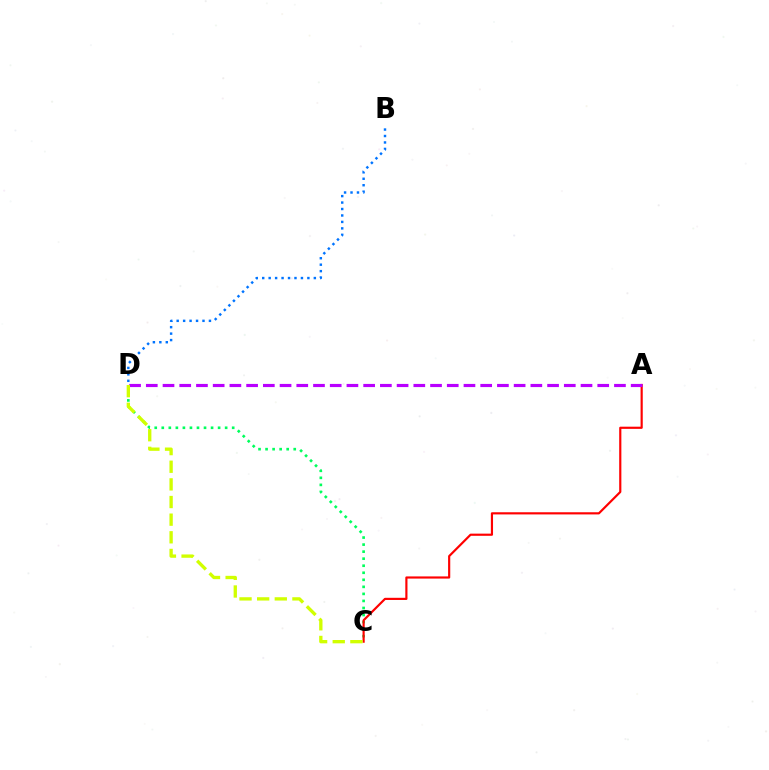{('C', 'D'): [{'color': '#00ff5c', 'line_style': 'dotted', 'thickness': 1.91}, {'color': '#d1ff00', 'line_style': 'dashed', 'thickness': 2.4}], ('A', 'C'): [{'color': '#ff0000', 'line_style': 'solid', 'thickness': 1.56}], ('A', 'D'): [{'color': '#b900ff', 'line_style': 'dashed', 'thickness': 2.27}], ('B', 'D'): [{'color': '#0074ff', 'line_style': 'dotted', 'thickness': 1.75}]}